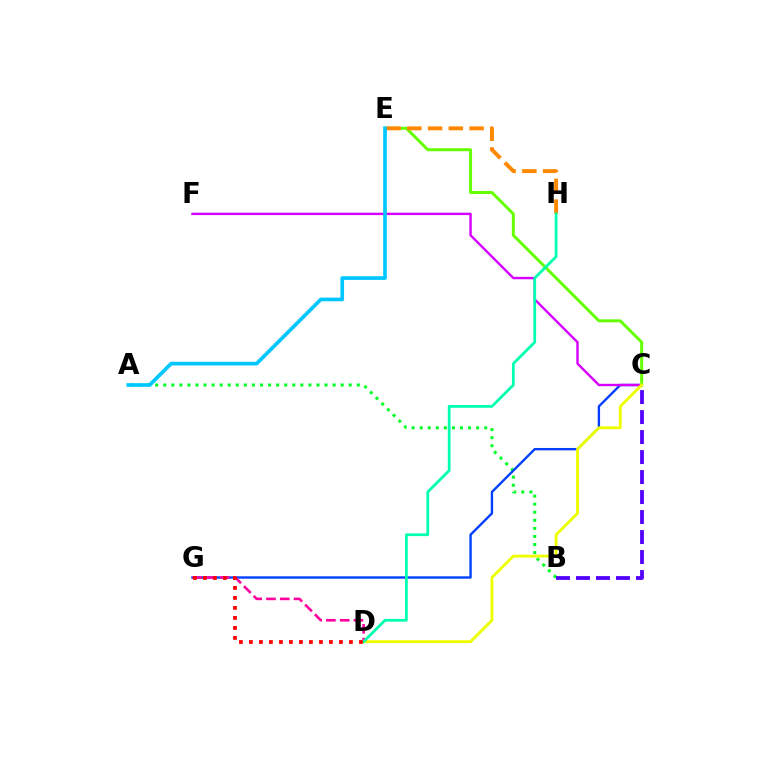{('A', 'B'): [{'color': '#00ff27', 'line_style': 'dotted', 'thickness': 2.19}], ('C', 'G'): [{'color': '#003fff', 'line_style': 'solid', 'thickness': 1.7}], ('C', 'F'): [{'color': '#d600ff', 'line_style': 'solid', 'thickness': 1.73}], ('B', 'C'): [{'color': '#4f00ff', 'line_style': 'dashed', 'thickness': 2.72}], ('D', 'G'): [{'color': '#ff00a0', 'line_style': 'dashed', 'thickness': 1.87}, {'color': '#ff0000', 'line_style': 'dotted', 'thickness': 2.72}], ('C', 'E'): [{'color': '#66ff00', 'line_style': 'solid', 'thickness': 2.15}], ('E', 'H'): [{'color': '#ff8800', 'line_style': 'dashed', 'thickness': 2.82}], ('C', 'D'): [{'color': '#eeff00', 'line_style': 'solid', 'thickness': 2.08}], ('A', 'E'): [{'color': '#00c7ff', 'line_style': 'solid', 'thickness': 2.65}], ('D', 'H'): [{'color': '#00ffaf', 'line_style': 'solid', 'thickness': 1.99}]}